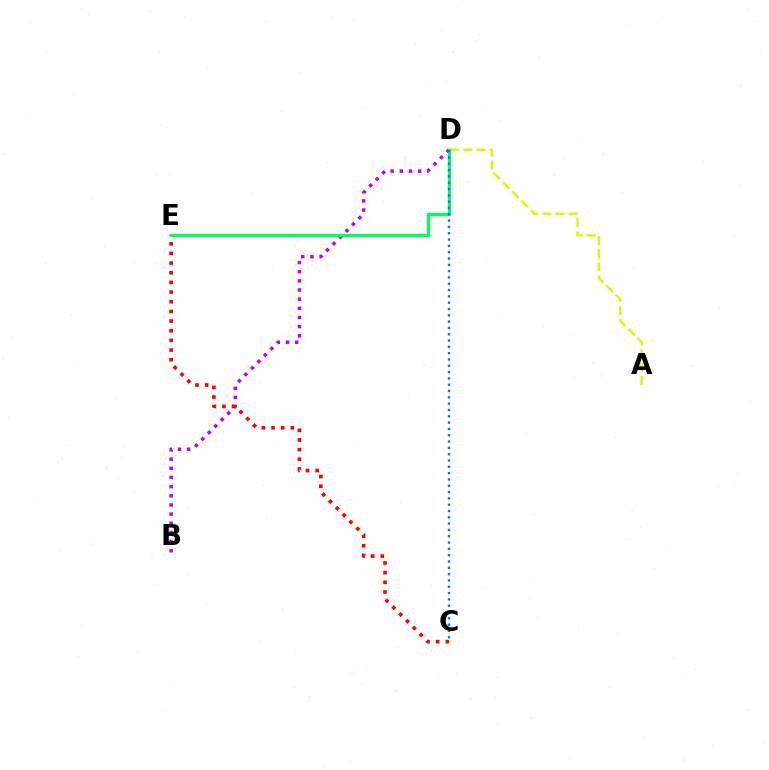{('B', 'D'): [{'color': '#b900ff', 'line_style': 'dotted', 'thickness': 2.49}], ('A', 'D'): [{'color': '#d1ff00', 'line_style': 'dashed', 'thickness': 1.78}], ('C', 'E'): [{'color': '#ff0000', 'line_style': 'dotted', 'thickness': 2.62}], ('D', 'E'): [{'color': '#00ff5c', 'line_style': 'solid', 'thickness': 2.36}], ('C', 'D'): [{'color': '#0074ff', 'line_style': 'dotted', 'thickness': 1.72}]}